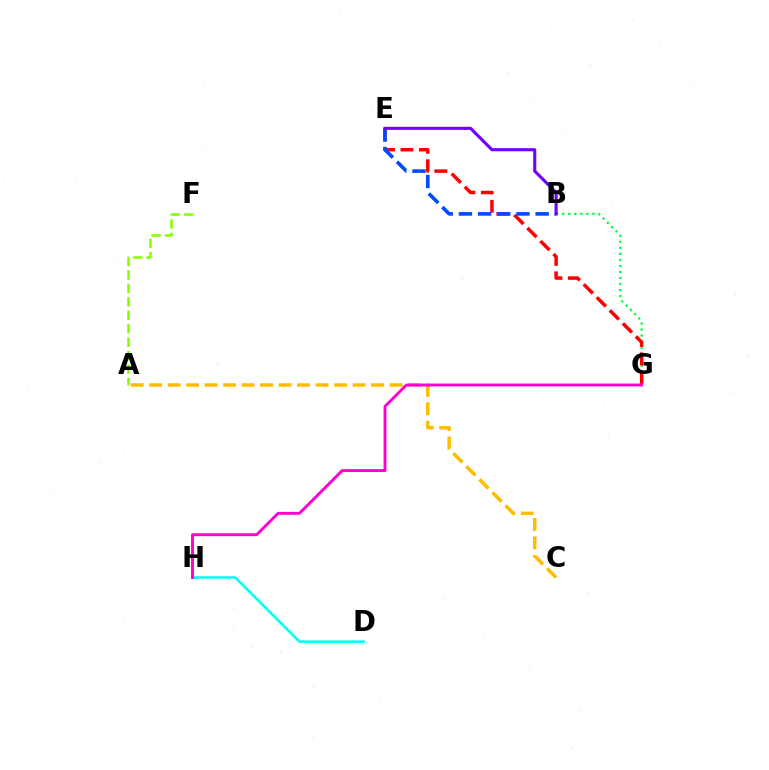{('B', 'G'): [{'color': '#00ff39', 'line_style': 'dotted', 'thickness': 1.64}], ('E', 'G'): [{'color': '#ff0000', 'line_style': 'dashed', 'thickness': 2.5}], ('A', 'C'): [{'color': '#ffbd00', 'line_style': 'dashed', 'thickness': 2.51}], ('B', 'E'): [{'color': '#004bff', 'line_style': 'dashed', 'thickness': 2.6}, {'color': '#7200ff', 'line_style': 'solid', 'thickness': 2.23}], ('D', 'H'): [{'color': '#00fff6', 'line_style': 'solid', 'thickness': 1.84}], ('A', 'F'): [{'color': '#84ff00', 'line_style': 'dashed', 'thickness': 1.82}], ('G', 'H'): [{'color': '#ff00cf', 'line_style': 'solid', 'thickness': 2.08}]}